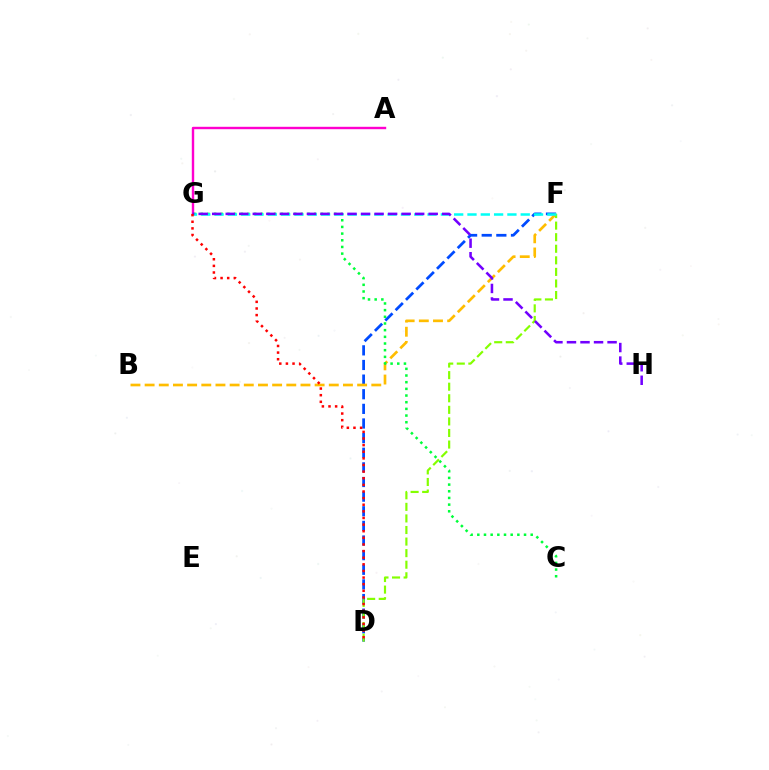{('A', 'G'): [{'color': '#ff00cf', 'line_style': 'solid', 'thickness': 1.74}], ('D', 'F'): [{'color': '#004bff', 'line_style': 'dashed', 'thickness': 1.99}, {'color': '#84ff00', 'line_style': 'dashed', 'thickness': 1.57}], ('B', 'F'): [{'color': '#ffbd00', 'line_style': 'dashed', 'thickness': 1.92}], ('C', 'G'): [{'color': '#00ff39', 'line_style': 'dotted', 'thickness': 1.81}], ('F', 'G'): [{'color': '#00fff6', 'line_style': 'dashed', 'thickness': 1.81}], ('G', 'H'): [{'color': '#7200ff', 'line_style': 'dashed', 'thickness': 1.84}], ('D', 'G'): [{'color': '#ff0000', 'line_style': 'dotted', 'thickness': 1.8}]}